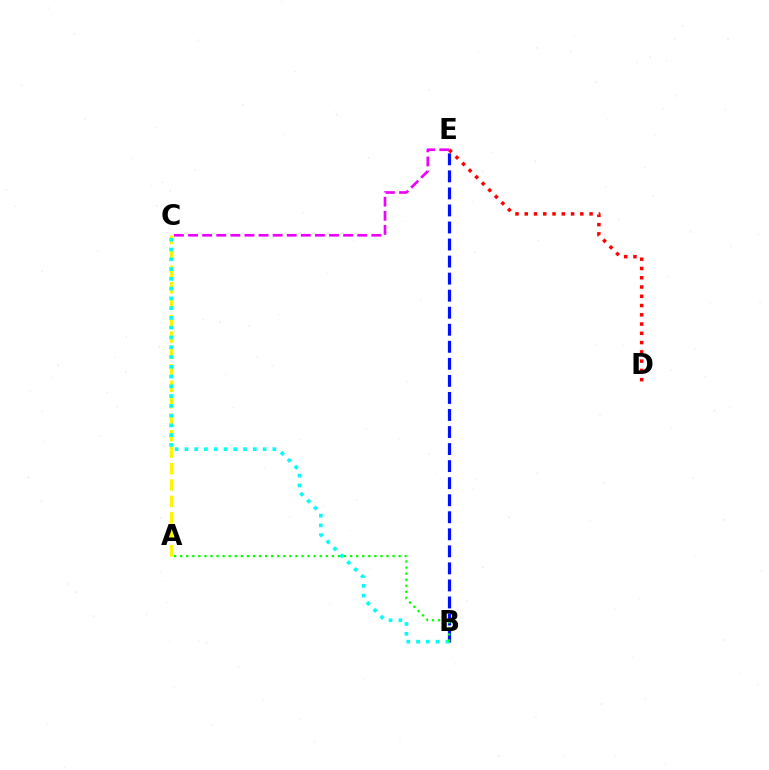{('B', 'E'): [{'color': '#0010ff', 'line_style': 'dashed', 'thickness': 2.32}], ('D', 'E'): [{'color': '#ff0000', 'line_style': 'dotted', 'thickness': 2.52}], ('A', 'C'): [{'color': '#fcf500', 'line_style': 'dashed', 'thickness': 2.23}], ('C', 'E'): [{'color': '#ee00ff', 'line_style': 'dashed', 'thickness': 1.92}], ('B', 'C'): [{'color': '#00fff6', 'line_style': 'dotted', 'thickness': 2.65}], ('A', 'B'): [{'color': '#08ff00', 'line_style': 'dotted', 'thickness': 1.65}]}